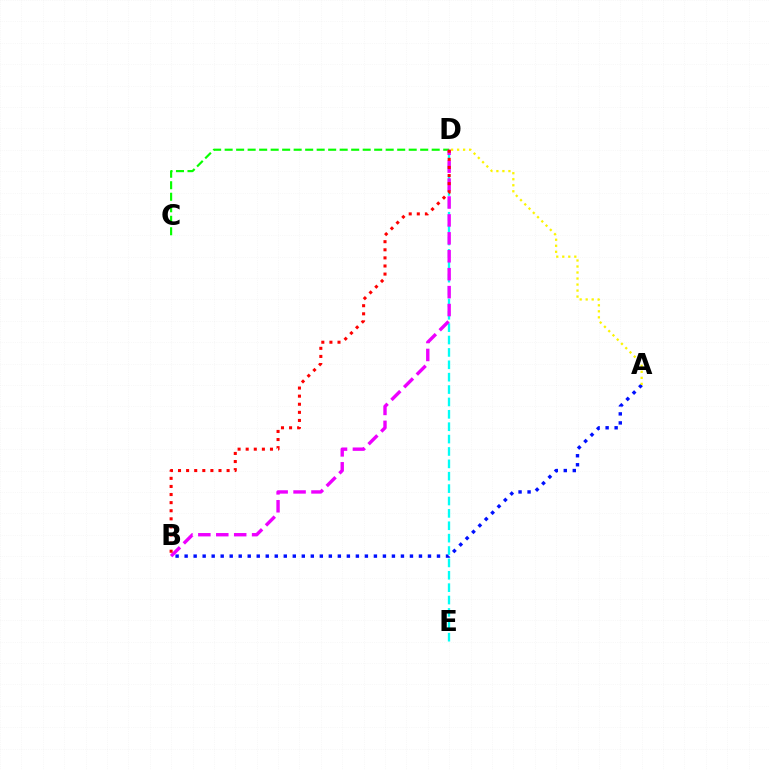{('A', 'B'): [{'color': '#0010ff', 'line_style': 'dotted', 'thickness': 2.45}], ('A', 'D'): [{'color': '#fcf500', 'line_style': 'dotted', 'thickness': 1.64}], ('C', 'D'): [{'color': '#08ff00', 'line_style': 'dashed', 'thickness': 1.56}], ('D', 'E'): [{'color': '#00fff6', 'line_style': 'dashed', 'thickness': 1.68}], ('B', 'D'): [{'color': '#ee00ff', 'line_style': 'dashed', 'thickness': 2.43}, {'color': '#ff0000', 'line_style': 'dotted', 'thickness': 2.2}]}